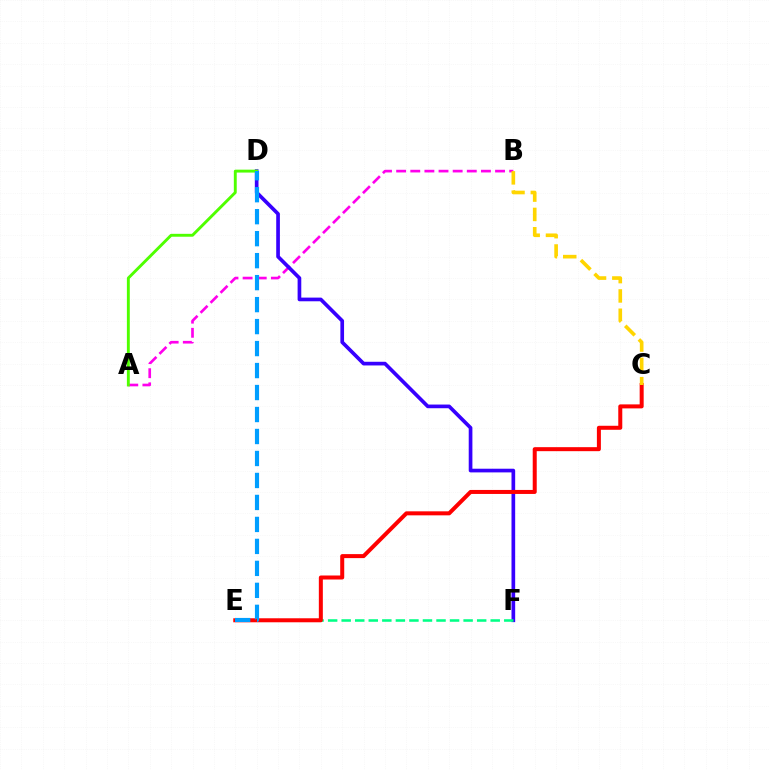{('A', 'B'): [{'color': '#ff00ed', 'line_style': 'dashed', 'thickness': 1.92}], ('D', 'F'): [{'color': '#3700ff', 'line_style': 'solid', 'thickness': 2.65}], ('E', 'F'): [{'color': '#00ff86', 'line_style': 'dashed', 'thickness': 1.84}], ('A', 'D'): [{'color': '#4fff00', 'line_style': 'solid', 'thickness': 2.09}], ('C', 'E'): [{'color': '#ff0000', 'line_style': 'solid', 'thickness': 2.88}], ('D', 'E'): [{'color': '#009eff', 'line_style': 'dashed', 'thickness': 2.99}], ('B', 'C'): [{'color': '#ffd500', 'line_style': 'dashed', 'thickness': 2.62}]}